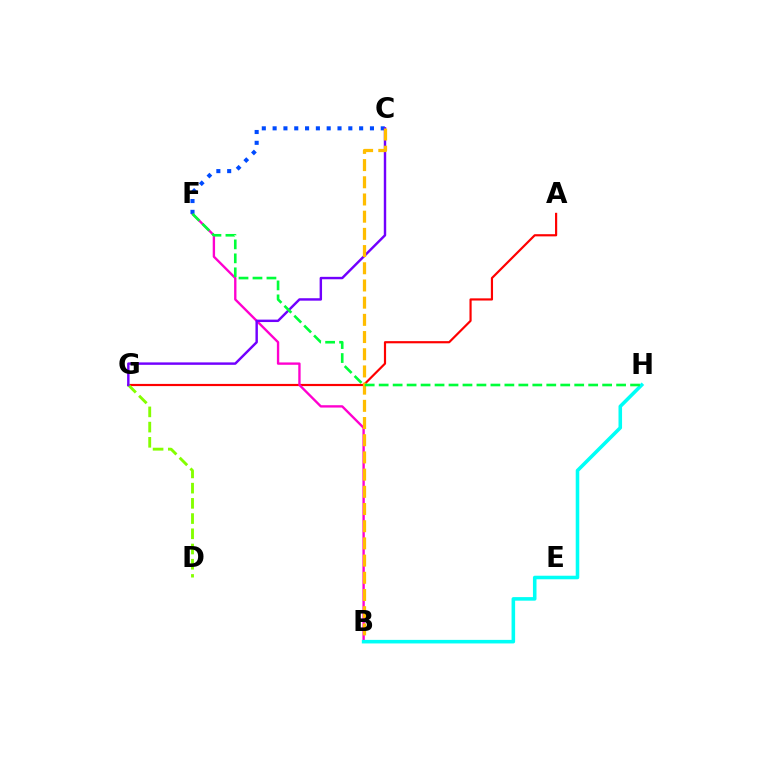{('A', 'G'): [{'color': '#ff0000', 'line_style': 'solid', 'thickness': 1.57}], ('B', 'F'): [{'color': '#ff00cf', 'line_style': 'solid', 'thickness': 1.7}], ('D', 'G'): [{'color': '#84ff00', 'line_style': 'dashed', 'thickness': 2.07}], ('C', 'F'): [{'color': '#004bff', 'line_style': 'dotted', 'thickness': 2.94}], ('C', 'G'): [{'color': '#7200ff', 'line_style': 'solid', 'thickness': 1.75}], ('B', 'C'): [{'color': '#ffbd00', 'line_style': 'dashed', 'thickness': 2.34}], ('B', 'H'): [{'color': '#00fff6', 'line_style': 'solid', 'thickness': 2.56}], ('F', 'H'): [{'color': '#00ff39', 'line_style': 'dashed', 'thickness': 1.9}]}